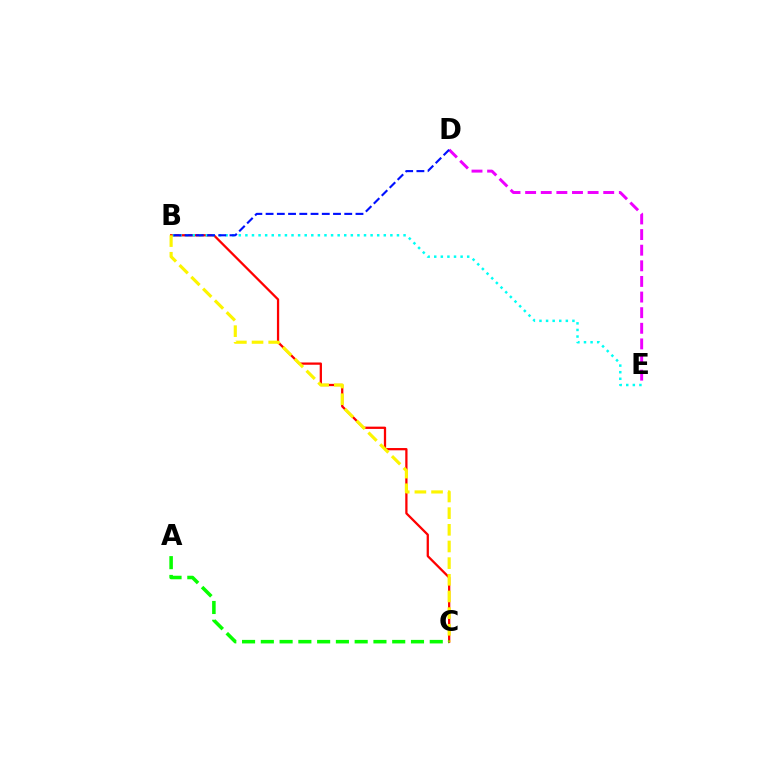{('B', 'C'): [{'color': '#ff0000', 'line_style': 'solid', 'thickness': 1.64}, {'color': '#fcf500', 'line_style': 'dashed', 'thickness': 2.26}], ('B', 'E'): [{'color': '#00fff6', 'line_style': 'dotted', 'thickness': 1.79}], ('D', 'E'): [{'color': '#ee00ff', 'line_style': 'dashed', 'thickness': 2.12}], ('A', 'C'): [{'color': '#08ff00', 'line_style': 'dashed', 'thickness': 2.55}], ('B', 'D'): [{'color': '#0010ff', 'line_style': 'dashed', 'thickness': 1.53}]}